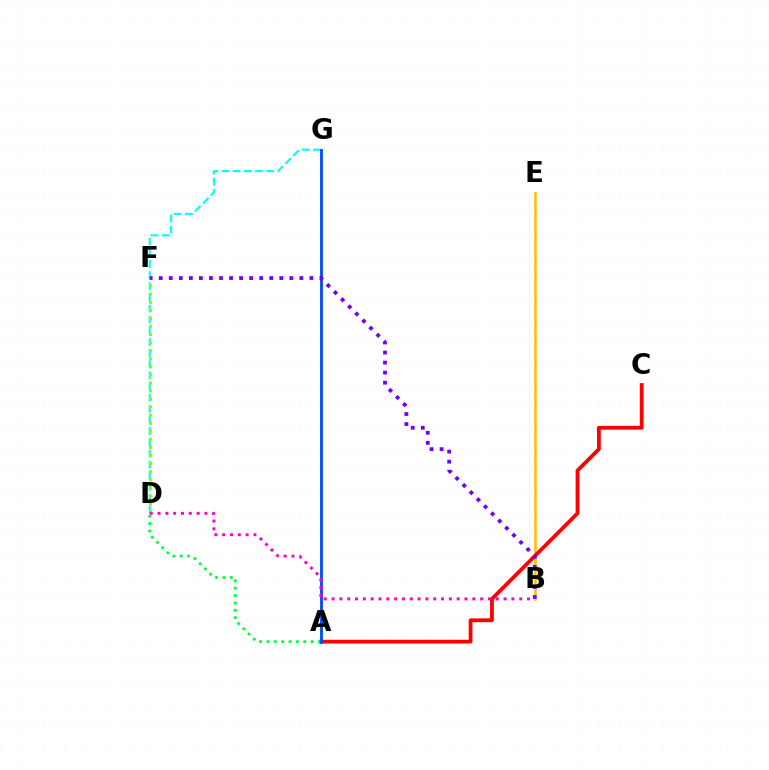{('B', 'E'): [{'color': '#ffbd00', 'line_style': 'solid', 'thickness': 1.82}], ('A', 'C'): [{'color': '#ff0000', 'line_style': 'solid', 'thickness': 2.72}], ('D', 'G'): [{'color': '#00fff6', 'line_style': 'dashed', 'thickness': 1.51}], ('A', 'D'): [{'color': '#00ff39', 'line_style': 'dotted', 'thickness': 2.0}], ('D', 'F'): [{'color': '#84ff00', 'line_style': 'dotted', 'thickness': 2.19}], ('A', 'G'): [{'color': '#004bff', 'line_style': 'solid', 'thickness': 2.04}], ('B', 'D'): [{'color': '#ff00cf', 'line_style': 'dotted', 'thickness': 2.12}], ('B', 'F'): [{'color': '#7200ff', 'line_style': 'dotted', 'thickness': 2.73}]}